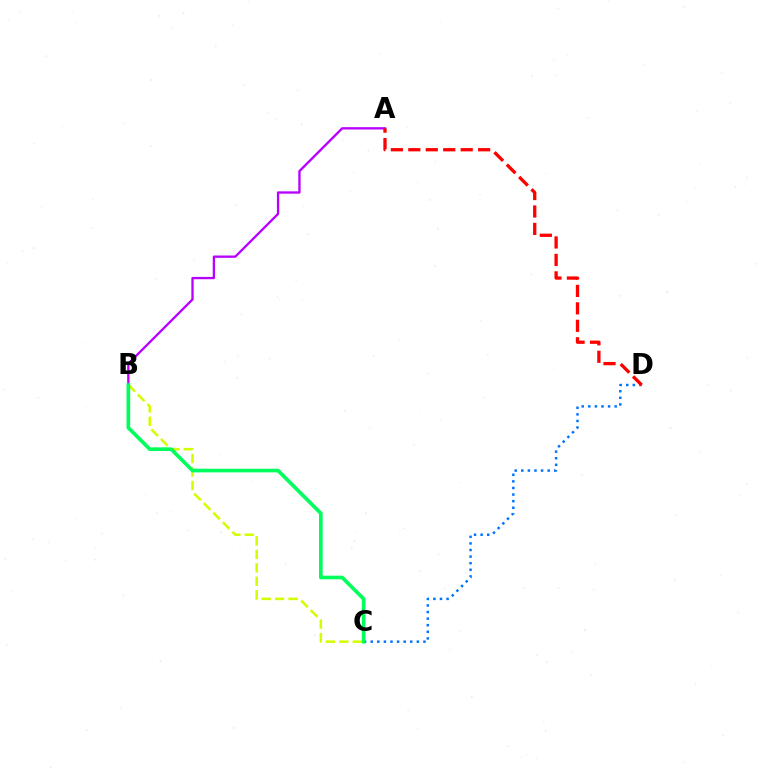{('A', 'B'): [{'color': '#b900ff', 'line_style': 'solid', 'thickness': 1.67}], ('C', 'D'): [{'color': '#0074ff', 'line_style': 'dotted', 'thickness': 1.79}], ('B', 'C'): [{'color': '#d1ff00', 'line_style': 'dashed', 'thickness': 1.83}, {'color': '#00ff5c', 'line_style': 'solid', 'thickness': 2.63}], ('A', 'D'): [{'color': '#ff0000', 'line_style': 'dashed', 'thickness': 2.37}]}